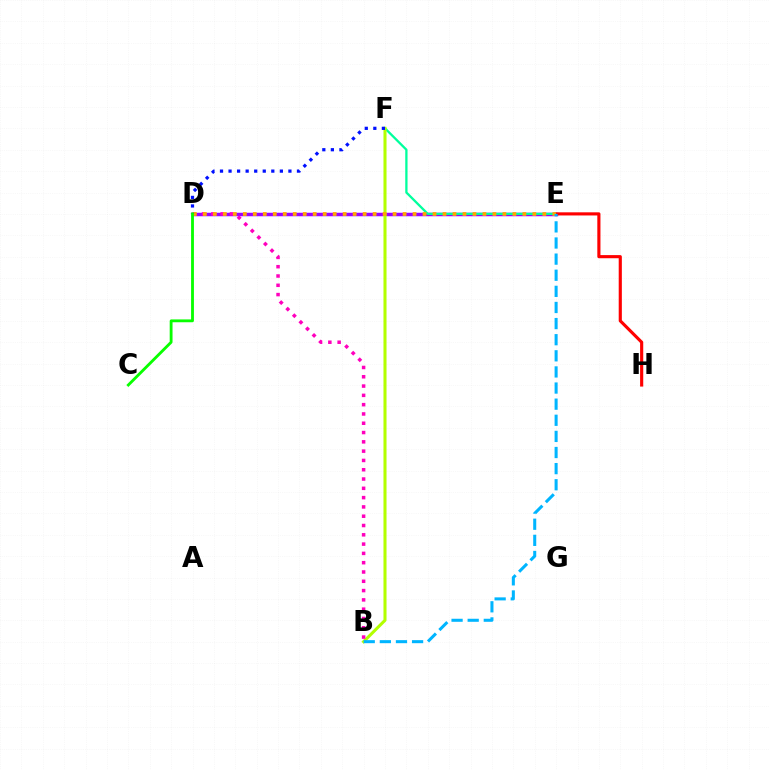{('D', 'E'): [{'color': '#9b00ff', 'line_style': 'solid', 'thickness': 2.51}, {'color': '#ffa500', 'line_style': 'dotted', 'thickness': 2.71}], ('E', 'F'): [{'color': '#00ff9d', 'line_style': 'solid', 'thickness': 1.65}], ('B', 'F'): [{'color': '#b3ff00', 'line_style': 'solid', 'thickness': 2.2}], ('B', 'D'): [{'color': '#ff00bd', 'line_style': 'dotted', 'thickness': 2.53}], ('E', 'H'): [{'color': '#ff0000', 'line_style': 'solid', 'thickness': 2.26}], ('D', 'F'): [{'color': '#0010ff', 'line_style': 'dotted', 'thickness': 2.32}], ('C', 'D'): [{'color': '#08ff00', 'line_style': 'solid', 'thickness': 2.04}], ('B', 'E'): [{'color': '#00b5ff', 'line_style': 'dashed', 'thickness': 2.19}]}